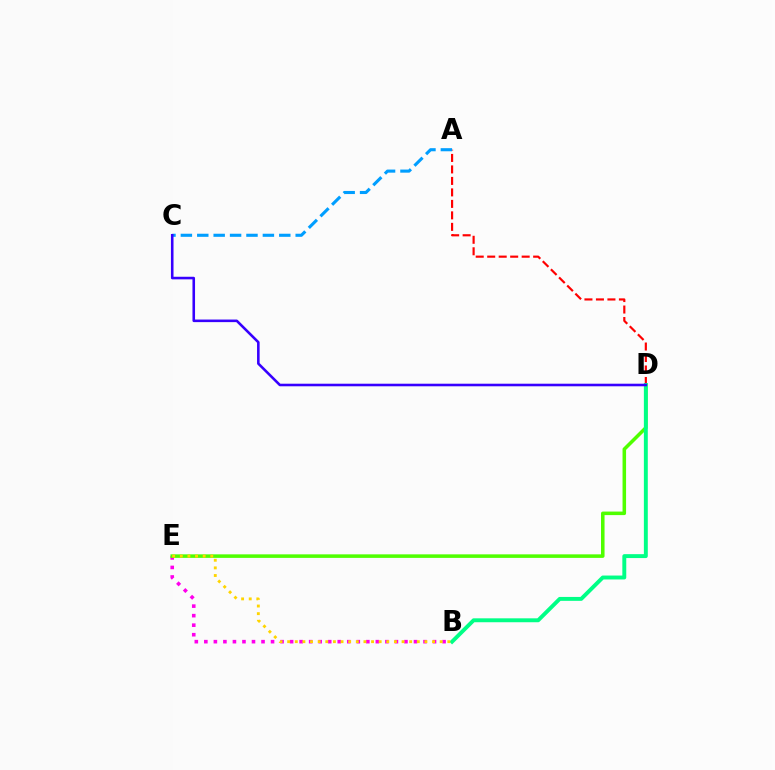{('B', 'E'): [{'color': '#ff00ed', 'line_style': 'dotted', 'thickness': 2.59}, {'color': '#ffd500', 'line_style': 'dotted', 'thickness': 2.07}], ('D', 'E'): [{'color': '#4fff00', 'line_style': 'solid', 'thickness': 2.55}], ('A', 'D'): [{'color': '#ff0000', 'line_style': 'dashed', 'thickness': 1.56}], ('B', 'D'): [{'color': '#00ff86', 'line_style': 'solid', 'thickness': 2.82}], ('A', 'C'): [{'color': '#009eff', 'line_style': 'dashed', 'thickness': 2.23}], ('C', 'D'): [{'color': '#3700ff', 'line_style': 'solid', 'thickness': 1.86}]}